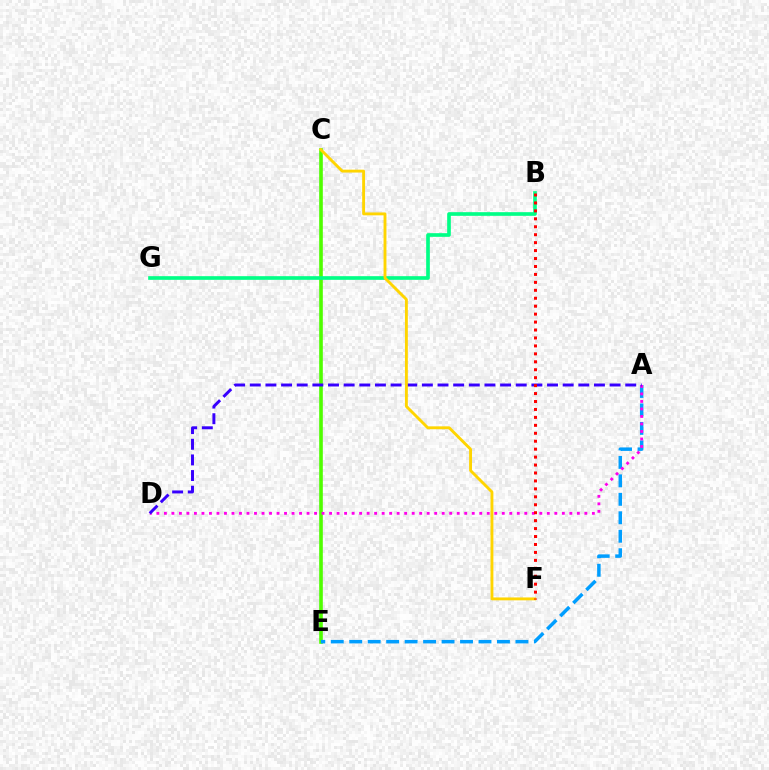{('C', 'E'): [{'color': '#4fff00', 'line_style': 'solid', 'thickness': 2.61}], ('B', 'G'): [{'color': '#00ff86', 'line_style': 'solid', 'thickness': 2.63}], ('A', 'E'): [{'color': '#009eff', 'line_style': 'dashed', 'thickness': 2.51}], ('A', 'D'): [{'color': '#ff00ed', 'line_style': 'dotted', 'thickness': 2.04}, {'color': '#3700ff', 'line_style': 'dashed', 'thickness': 2.13}], ('C', 'F'): [{'color': '#ffd500', 'line_style': 'solid', 'thickness': 2.07}], ('B', 'F'): [{'color': '#ff0000', 'line_style': 'dotted', 'thickness': 2.16}]}